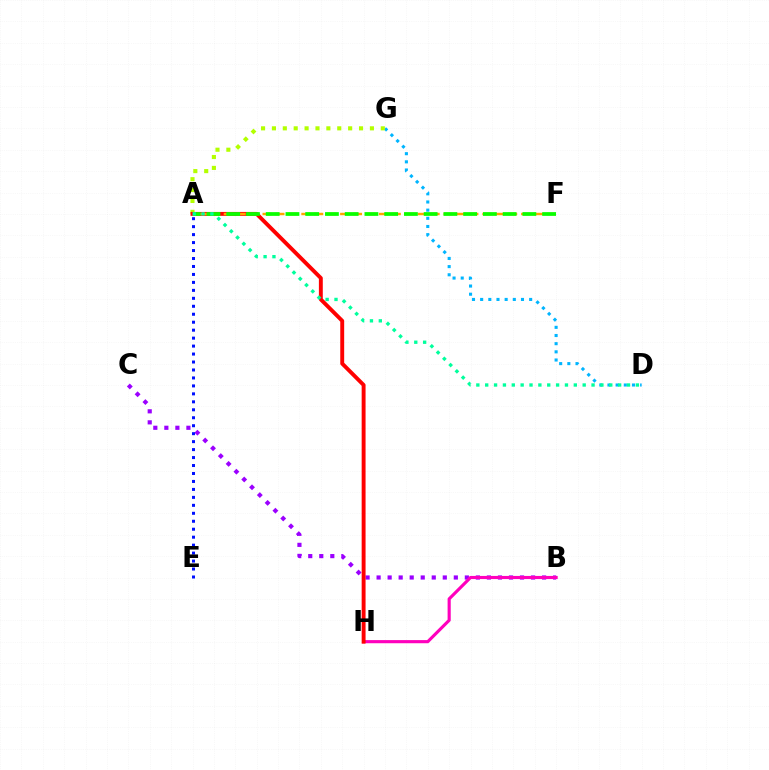{('D', 'G'): [{'color': '#00b5ff', 'line_style': 'dotted', 'thickness': 2.22}], ('B', 'C'): [{'color': '#9b00ff', 'line_style': 'dotted', 'thickness': 3.0}], ('A', 'G'): [{'color': '#b3ff00', 'line_style': 'dotted', 'thickness': 2.96}], ('B', 'H'): [{'color': '#ff00bd', 'line_style': 'solid', 'thickness': 2.26}], ('A', 'H'): [{'color': '#ff0000', 'line_style': 'solid', 'thickness': 2.81}], ('A', 'F'): [{'color': '#ffa500', 'line_style': 'dashed', 'thickness': 1.76}, {'color': '#08ff00', 'line_style': 'dashed', 'thickness': 2.68}], ('A', 'E'): [{'color': '#0010ff', 'line_style': 'dotted', 'thickness': 2.16}], ('A', 'D'): [{'color': '#00ff9d', 'line_style': 'dotted', 'thickness': 2.41}]}